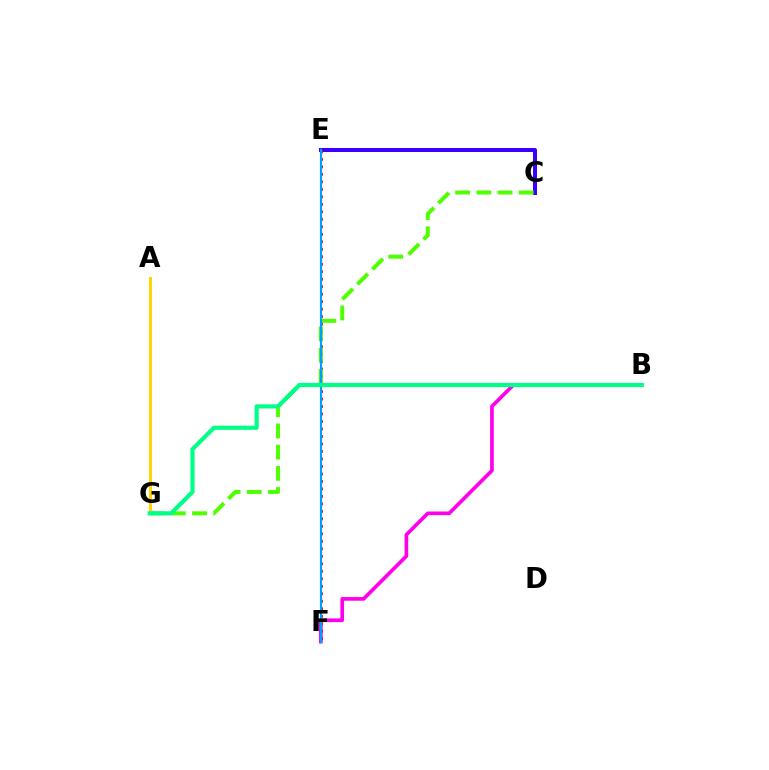{('B', 'F'): [{'color': '#ff00ed', 'line_style': 'solid', 'thickness': 2.65}], ('C', 'E'): [{'color': '#3700ff', 'line_style': 'solid', 'thickness': 2.88}], ('E', 'F'): [{'color': '#ff0000', 'line_style': 'dotted', 'thickness': 2.03}, {'color': '#009eff', 'line_style': 'solid', 'thickness': 1.57}], ('C', 'G'): [{'color': '#4fff00', 'line_style': 'dashed', 'thickness': 2.88}], ('A', 'G'): [{'color': '#ffd500', 'line_style': 'solid', 'thickness': 2.16}], ('B', 'G'): [{'color': '#00ff86', 'line_style': 'solid', 'thickness': 2.99}]}